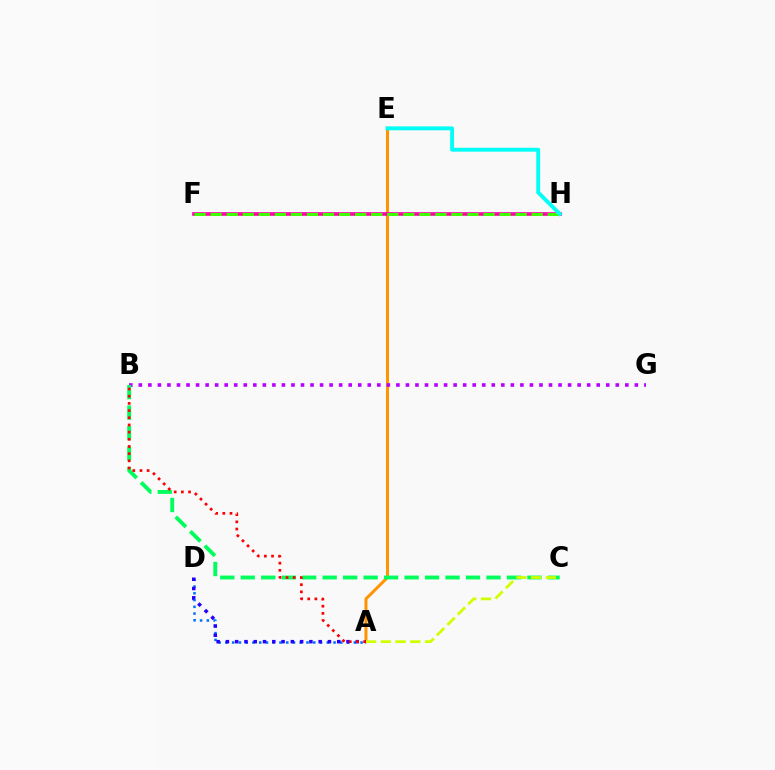{('A', 'E'): [{'color': '#ff9400', 'line_style': 'solid', 'thickness': 2.16}], ('A', 'D'): [{'color': '#0074ff', 'line_style': 'dotted', 'thickness': 1.84}, {'color': '#2500ff', 'line_style': 'dotted', 'thickness': 2.52}], ('F', 'H'): [{'color': '#ff00ac', 'line_style': 'solid', 'thickness': 2.62}, {'color': '#3dff00', 'line_style': 'dashed', 'thickness': 2.18}], ('B', 'G'): [{'color': '#b900ff', 'line_style': 'dotted', 'thickness': 2.59}], ('B', 'C'): [{'color': '#00ff5c', 'line_style': 'dashed', 'thickness': 2.78}], ('E', 'H'): [{'color': '#00fff6', 'line_style': 'solid', 'thickness': 2.79}], ('A', 'B'): [{'color': '#ff0000', 'line_style': 'dotted', 'thickness': 1.95}], ('A', 'C'): [{'color': '#d1ff00', 'line_style': 'dashed', 'thickness': 2.0}]}